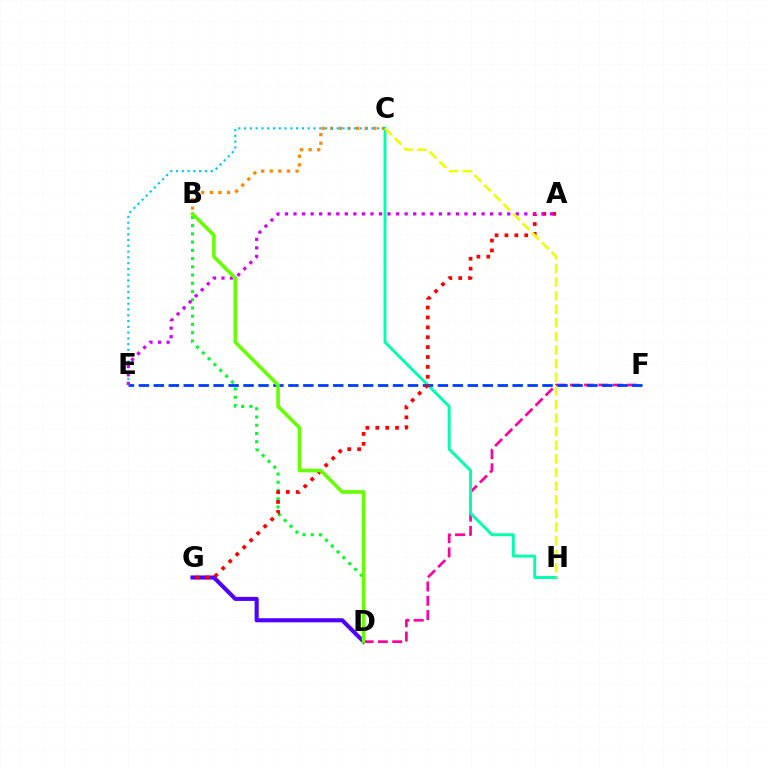{('B', 'C'): [{'color': '#ff8800', 'line_style': 'dotted', 'thickness': 2.34}], ('B', 'D'): [{'color': '#00ff27', 'line_style': 'dotted', 'thickness': 2.24}, {'color': '#66ff00', 'line_style': 'solid', 'thickness': 2.59}], ('D', 'F'): [{'color': '#ff00a0', 'line_style': 'dashed', 'thickness': 1.94}], ('C', 'H'): [{'color': '#00ffaf', 'line_style': 'solid', 'thickness': 2.1}, {'color': '#eeff00', 'line_style': 'dashed', 'thickness': 1.85}], ('E', 'F'): [{'color': '#003fff', 'line_style': 'dashed', 'thickness': 2.03}], ('C', 'E'): [{'color': '#00c7ff', 'line_style': 'dotted', 'thickness': 1.57}], ('D', 'G'): [{'color': '#4f00ff', 'line_style': 'solid', 'thickness': 2.94}], ('A', 'G'): [{'color': '#ff0000', 'line_style': 'dotted', 'thickness': 2.69}], ('A', 'E'): [{'color': '#d600ff', 'line_style': 'dotted', 'thickness': 2.32}]}